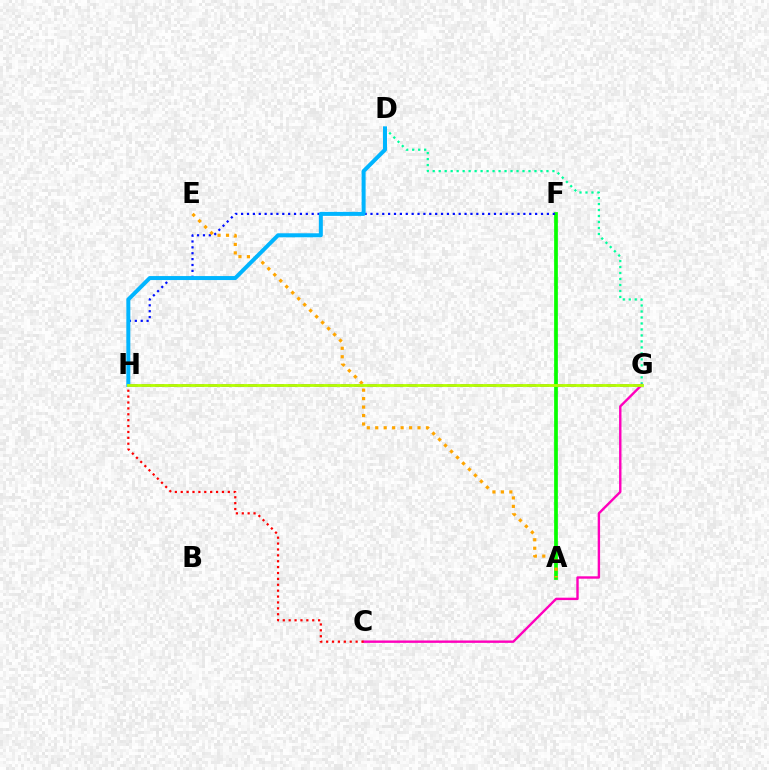{('D', 'G'): [{'color': '#00ff9d', 'line_style': 'dotted', 'thickness': 1.63}], ('G', 'H'): [{'color': '#9b00ff', 'line_style': 'dashed', 'thickness': 1.8}, {'color': '#b3ff00', 'line_style': 'solid', 'thickness': 2.02}], ('A', 'F'): [{'color': '#08ff00', 'line_style': 'solid', 'thickness': 2.68}], ('C', 'G'): [{'color': '#ff00bd', 'line_style': 'solid', 'thickness': 1.73}], ('F', 'H'): [{'color': '#0010ff', 'line_style': 'dotted', 'thickness': 1.6}], ('A', 'E'): [{'color': '#ffa500', 'line_style': 'dotted', 'thickness': 2.3}], ('D', 'H'): [{'color': '#00b5ff', 'line_style': 'solid', 'thickness': 2.88}], ('C', 'H'): [{'color': '#ff0000', 'line_style': 'dotted', 'thickness': 1.6}]}